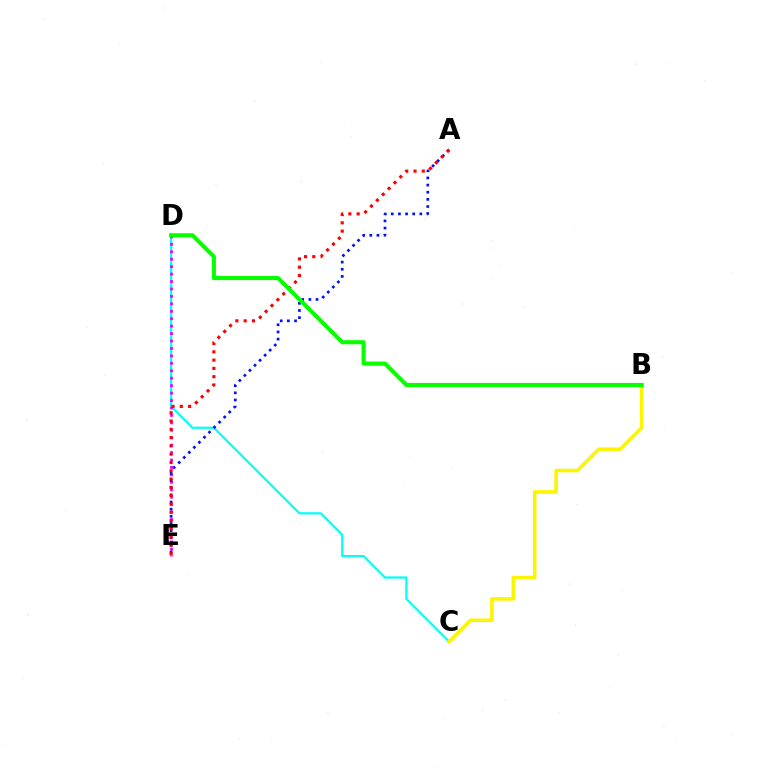{('C', 'D'): [{'color': '#00fff6', 'line_style': 'solid', 'thickness': 1.59}], ('D', 'E'): [{'color': '#ee00ff', 'line_style': 'dotted', 'thickness': 2.02}], ('B', 'C'): [{'color': '#fcf500', 'line_style': 'solid', 'thickness': 2.56}], ('A', 'E'): [{'color': '#0010ff', 'line_style': 'dotted', 'thickness': 1.94}, {'color': '#ff0000', 'line_style': 'dotted', 'thickness': 2.25}], ('B', 'D'): [{'color': '#08ff00', 'line_style': 'solid', 'thickness': 2.94}]}